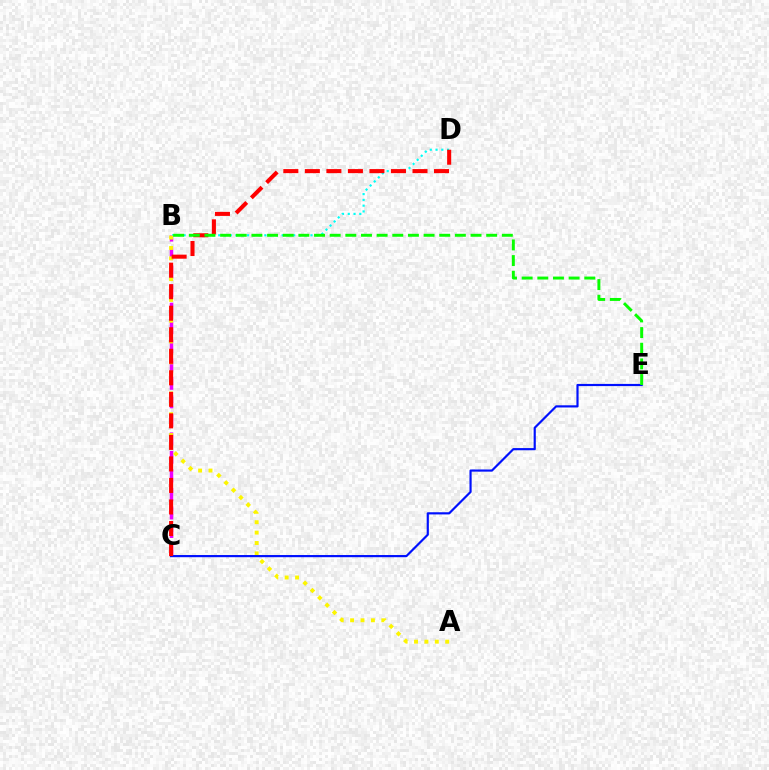{('B', 'C'): [{'color': '#ee00ff', 'line_style': 'dashed', 'thickness': 2.52}], ('B', 'D'): [{'color': '#00fff6', 'line_style': 'dotted', 'thickness': 1.57}], ('A', 'B'): [{'color': '#fcf500', 'line_style': 'dotted', 'thickness': 2.82}], ('C', 'E'): [{'color': '#0010ff', 'line_style': 'solid', 'thickness': 1.57}], ('C', 'D'): [{'color': '#ff0000', 'line_style': 'dashed', 'thickness': 2.92}], ('B', 'E'): [{'color': '#08ff00', 'line_style': 'dashed', 'thickness': 2.13}]}